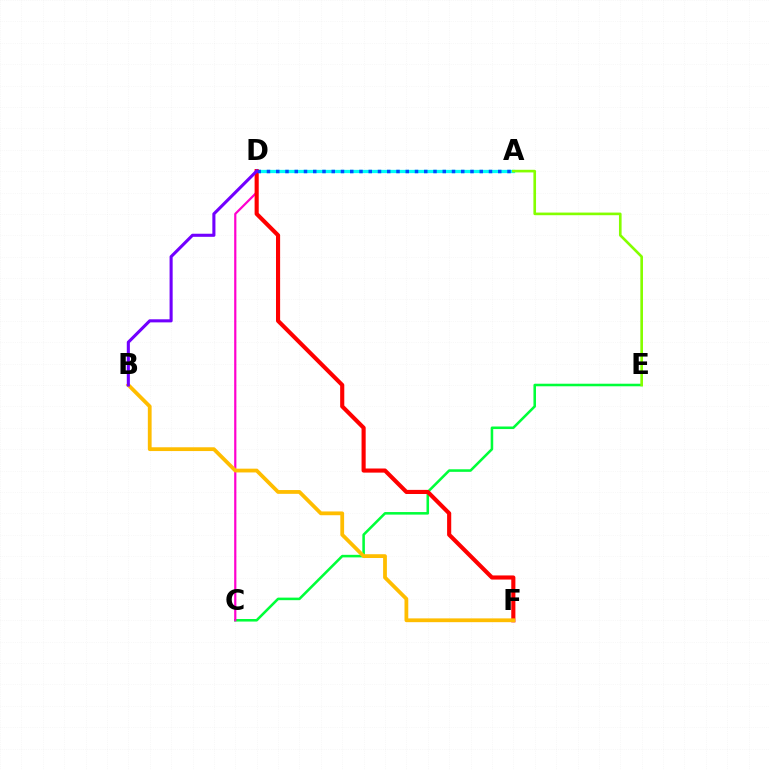{('C', 'E'): [{'color': '#00ff39', 'line_style': 'solid', 'thickness': 1.84}], ('C', 'D'): [{'color': '#ff00cf', 'line_style': 'solid', 'thickness': 1.59}], ('A', 'D'): [{'color': '#00fff6', 'line_style': 'solid', 'thickness': 2.35}, {'color': '#004bff', 'line_style': 'dotted', 'thickness': 2.51}], ('D', 'F'): [{'color': '#ff0000', 'line_style': 'solid', 'thickness': 2.97}], ('B', 'F'): [{'color': '#ffbd00', 'line_style': 'solid', 'thickness': 2.72}], ('A', 'E'): [{'color': '#84ff00', 'line_style': 'solid', 'thickness': 1.9}], ('B', 'D'): [{'color': '#7200ff', 'line_style': 'solid', 'thickness': 2.22}]}